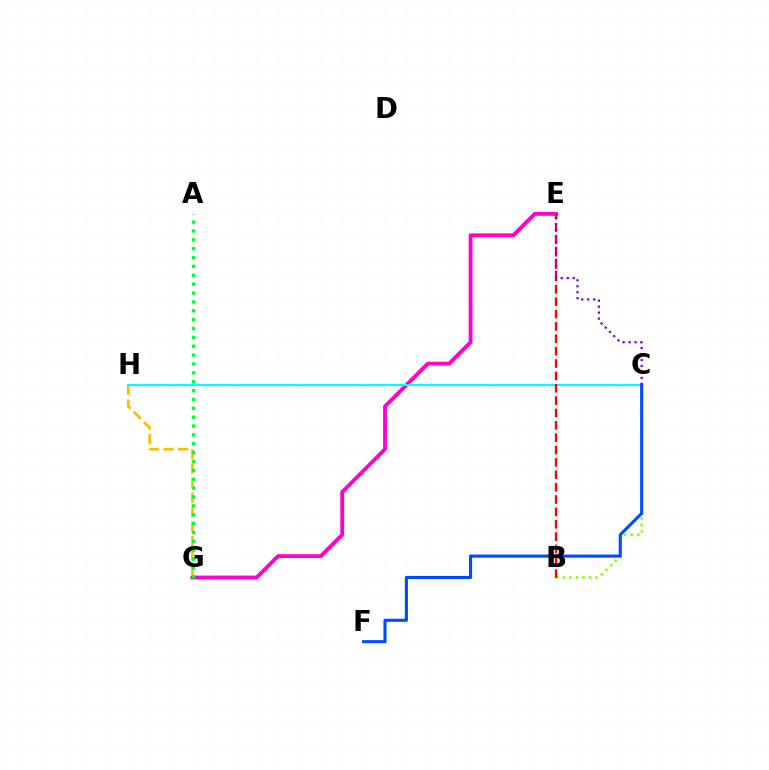{('G', 'H'): [{'color': '#ffbd00', 'line_style': 'dashed', 'thickness': 1.97}], ('E', 'G'): [{'color': '#ff00cf', 'line_style': 'solid', 'thickness': 2.75}], ('C', 'H'): [{'color': '#00fff6', 'line_style': 'solid', 'thickness': 1.51}], ('B', 'C'): [{'color': '#84ff00', 'line_style': 'dotted', 'thickness': 1.78}], ('C', 'F'): [{'color': '#004bff', 'line_style': 'solid', 'thickness': 2.24}], ('A', 'G'): [{'color': '#00ff39', 'line_style': 'dotted', 'thickness': 2.41}], ('B', 'E'): [{'color': '#ff0000', 'line_style': 'dashed', 'thickness': 1.68}], ('C', 'E'): [{'color': '#7200ff', 'line_style': 'dotted', 'thickness': 1.62}]}